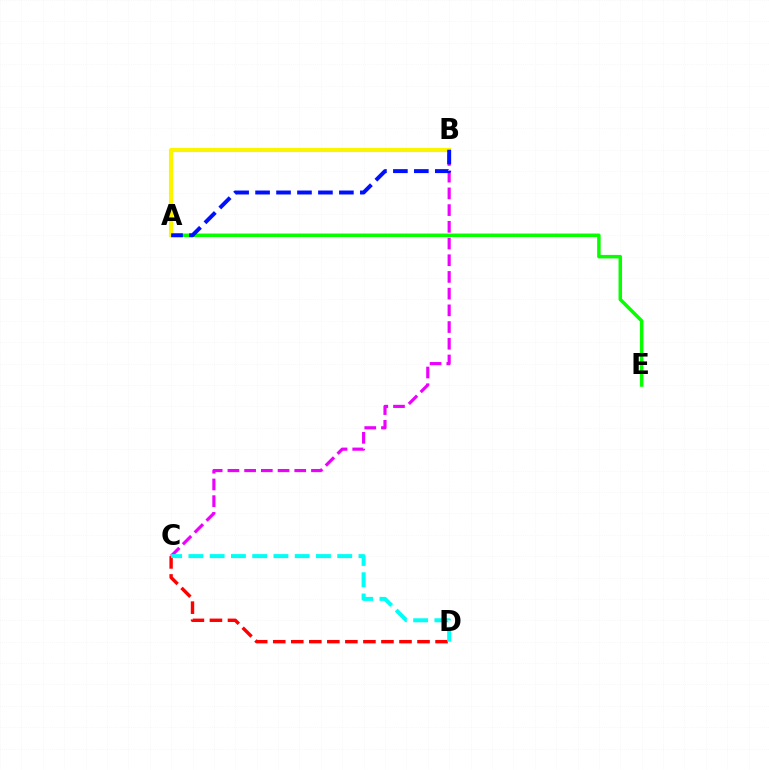{('C', 'D'): [{'color': '#ff0000', 'line_style': 'dashed', 'thickness': 2.45}, {'color': '#00fff6', 'line_style': 'dashed', 'thickness': 2.89}], ('B', 'C'): [{'color': '#ee00ff', 'line_style': 'dashed', 'thickness': 2.27}], ('A', 'E'): [{'color': '#08ff00', 'line_style': 'solid', 'thickness': 2.52}], ('A', 'B'): [{'color': '#fcf500', 'line_style': 'solid', 'thickness': 2.95}, {'color': '#0010ff', 'line_style': 'dashed', 'thickness': 2.85}]}